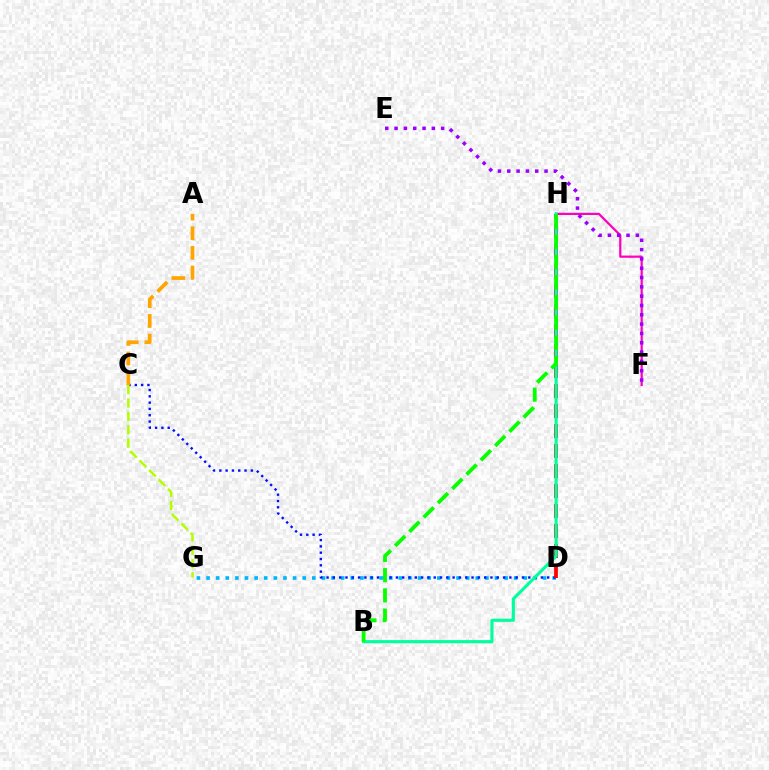{('D', 'G'): [{'color': '#00b5ff', 'line_style': 'dotted', 'thickness': 2.61}], ('C', 'D'): [{'color': '#0010ff', 'line_style': 'dotted', 'thickness': 1.71}], ('F', 'H'): [{'color': '#ff00bd', 'line_style': 'solid', 'thickness': 1.6}], ('D', 'H'): [{'color': '#ff0000', 'line_style': 'dashed', 'thickness': 2.72}], ('C', 'G'): [{'color': '#b3ff00', 'line_style': 'dashed', 'thickness': 1.82}], ('B', 'H'): [{'color': '#00ff9d', 'line_style': 'solid', 'thickness': 2.25}, {'color': '#08ff00', 'line_style': 'dashed', 'thickness': 2.75}], ('E', 'F'): [{'color': '#9b00ff', 'line_style': 'dotted', 'thickness': 2.53}], ('A', 'C'): [{'color': '#ffa500', 'line_style': 'dashed', 'thickness': 2.67}]}